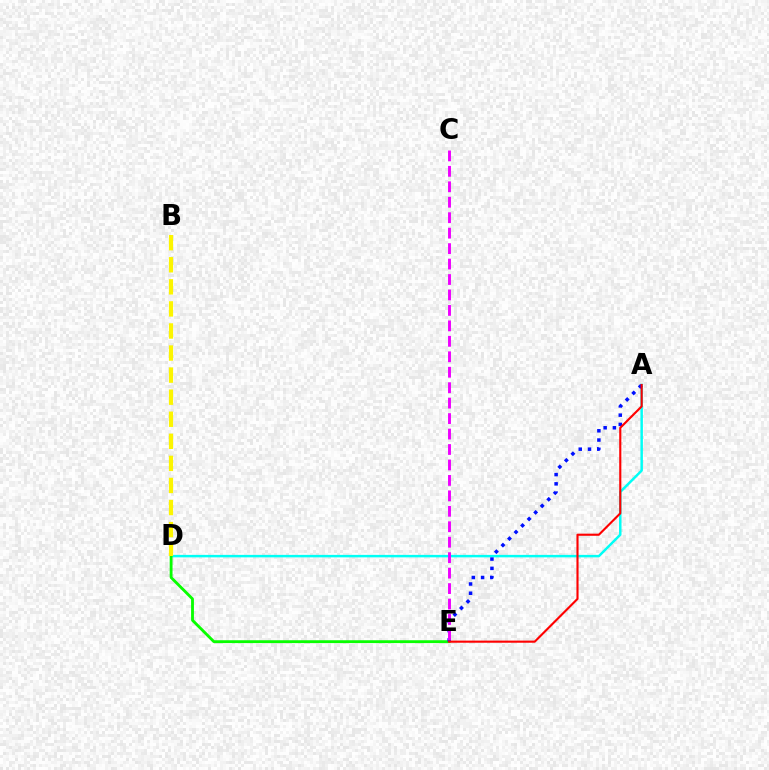{('A', 'D'): [{'color': '#00fff6', 'line_style': 'solid', 'thickness': 1.78}], ('D', 'E'): [{'color': '#08ff00', 'line_style': 'solid', 'thickness': 2.05}], ('A', 'E'): [{'color': '#0010ff', 'line_style': 'dotted', 'thickness': 2.51}, {'color': '#ff0000', 'line_style': 'solid', 'thickness': 1.53}], ('C', 'E'): [{'color': '#ee00ff', 'line_style': 'dashed', 'thickness': 2.1}], ('B', 'D'): [{'color': '#fcf500', 'line_style': 'dashed', 'thickness': 3.0}]}